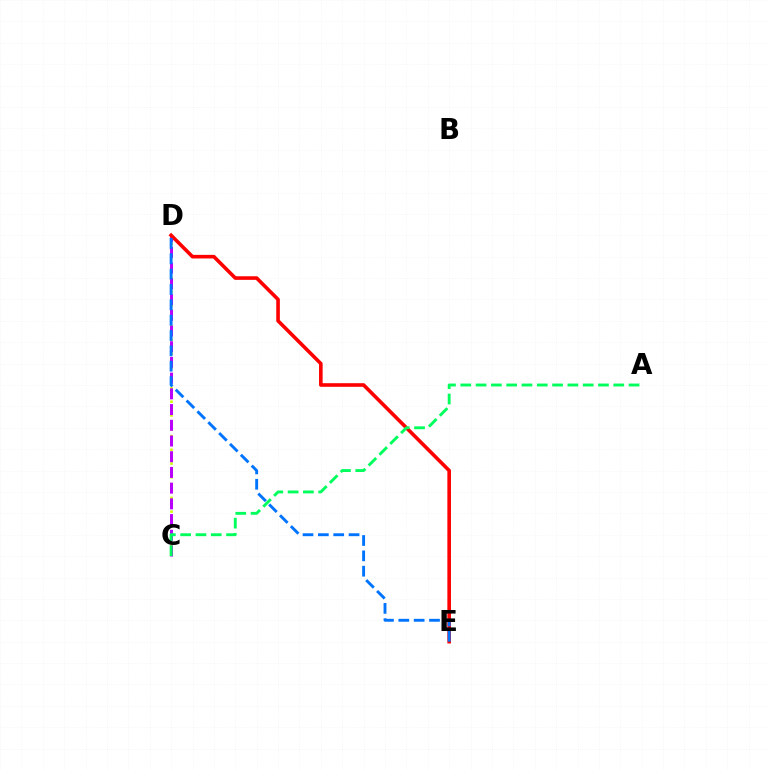{('C', 'D'): [{'color': '#d1ff00', 'line_style': 'dotted', 'thickness': 1.87}, {'color': '#b900ff', 'line_style': 'dashed', 'thickness': 2.14}], ('D', 'E'): [{'color': '#ff0000', 'line_style': 'solid', 'thickness': 2.59}, {'color': '#0074ff', 'line_style': 'dashed', 'thickness': 2.09}], ('A', 'C'): [{'color': '#00ff5c', 'line_style': 'dashed', 'thickness': 2.08}]}